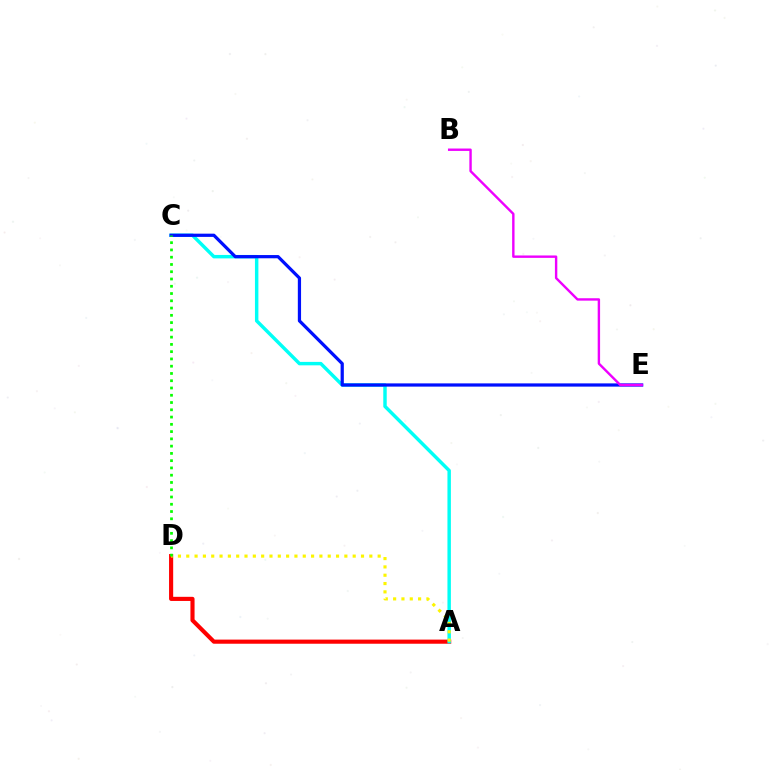{('A', 'D'): [{'color': '#ff0000', 'line_style': 'solid', 'thickness': 2.97}, {'color': '#fcf500', 'line_style': 'dotted', 'thickness': 2.26}], ('A', 'C'): [{'color': '#00fff6', 'line_style': 'solid', 'thickness': 2.48}], ('C', 'E'): [{'color': '#0010ff', 'line_style': 'solid', 'thickness': 2.33}], ('C', 'D'): [{'color': '#08ff00', 'line_style': 'dotted', 'thickness': 1.97}], ('B', 'E'): [{'color': '#ee00ff', 'line_style': 'solid', 'thickness': 1.73}]}